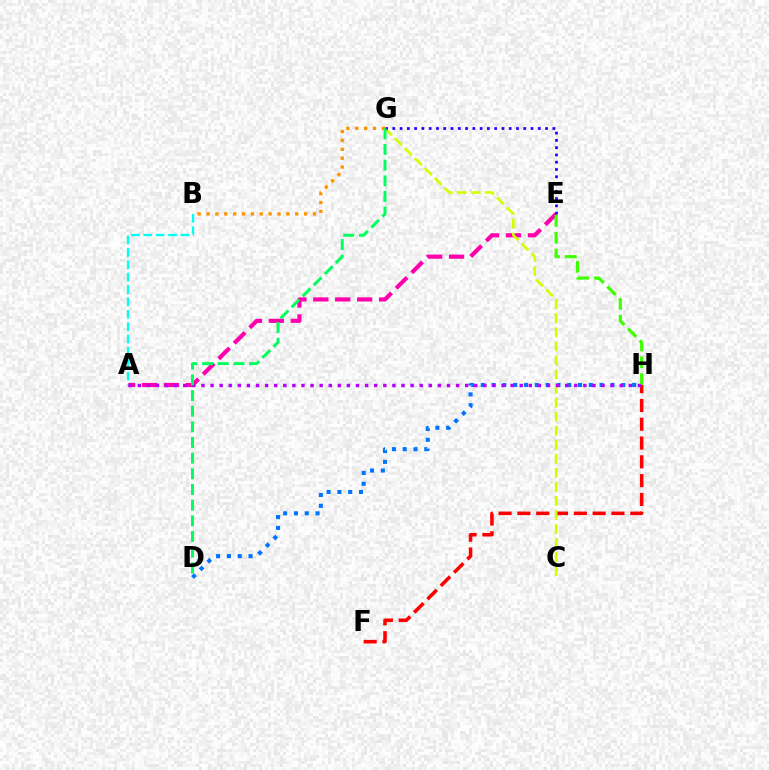{('A', 'E'): [{'color': '#ff00ac', 'line_style': 'dashed', 'thickness': 2.98}], ('D', 'H'): [{'color': '#0074ff', 'line_style': 'dotted', 'thickness': 2.94}], ('F', 'H'): [{'color': '#ff0000', 'line_style': 'dashed', 'thickness': 2.55}], ('E', 'H'): [{'color': '#3dff00', 'line_style': 'dashed', 'thickness': 2.29}], ('C', 'G'): [{'color': '#d1ff00', 'line_style': 'dashed', 'thickness': 1.91}], ('A', 'B'): [{'color': '#00fff6', 'line_style': 'dashed', 'thickness': 1.68}], ('B', 'G'): [{'color': '#ff9400', 'line_style': 'dotted', 'thickness': 2.41}], ('A', 'H'): [{'color': '#b900ff', 'line_style': 'dotted', 'thickness': 2.47}], ('E', 'G'): [{'color': '#2500ff', 'line_style': 'dotted', 'thickness': 1.98}], ('D', 'G'): [{'color': '#00ff5c', 'line_style': 'dashed', 'thickness': 2.13}]}